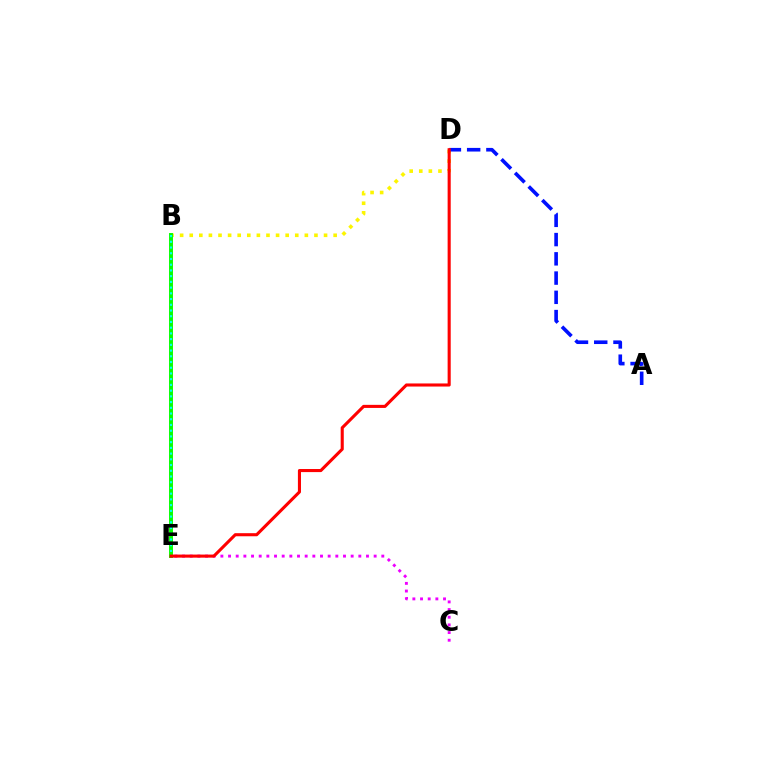{('B', 'D'): [{'color': '#fcf500', 'line_style': 'dotted', 'thickness': 2.61}], ('B', 'E'): [{'color': '#08ff00', 'line_style': 'solid', 'thickness': 2.83}, {'color': '#00fff6', 'line_style': 'dotted', 'thickness': 1.56}], ('C', 'E'): [{'color': '#ee00ff', 'line_style': 'dotted', 'thickness': 2.08}], ('A', 'D'): [{'color': '#0010ff', 'line_style': 'dashed', 'thickness': 2.61}], ('D', 'E'): [{'color': '#ff0000', 'line_style': 'solid', 'thickness': 2.22}]}